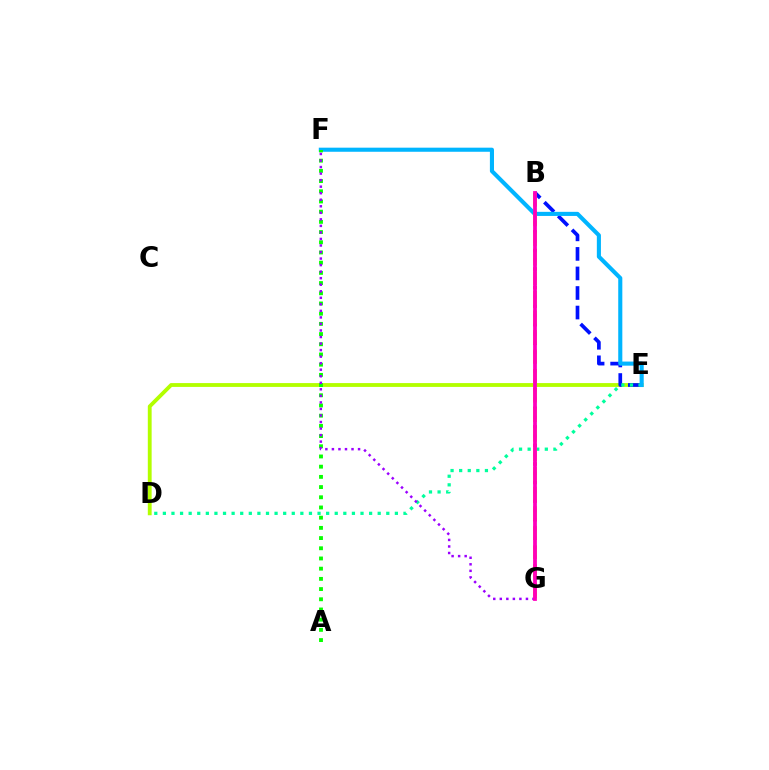{('B', 'G'): [{'color': '#ff0000', 'line_style': 'dotted', 'thickness': 2.52}, {'color': '#ffa500', 'line_style': 'dashed', 'thickness': 2.66}, {'color': '#ff00bd', 'line_style': 'solid', 'thickness': 2.72}], ('D', 'E'): [{'color': '#b3ff00', 'line_style': 'solid', 'thickness': 2.76}, {'color': '#00ff9d', 'line_style': 'dotted', 'thickness': 2.33}], ('B', 'E'): [{'color': '#0010ff', 'line_style': 'dashed', 'thickness': 2.66}], ('E', 'F'): [{'color': '#00b5ff', 'line_style': 'solid', 'thickness': 2.95}], ('A', 'F'): [{'color': '#08ff00', 'line_style': 'dotted', 'thickness': 2.77}], ('F', 'G'): [{'color': '#9b00ff', 'line_style': 'dotted', 'thickness': 1.78}]}